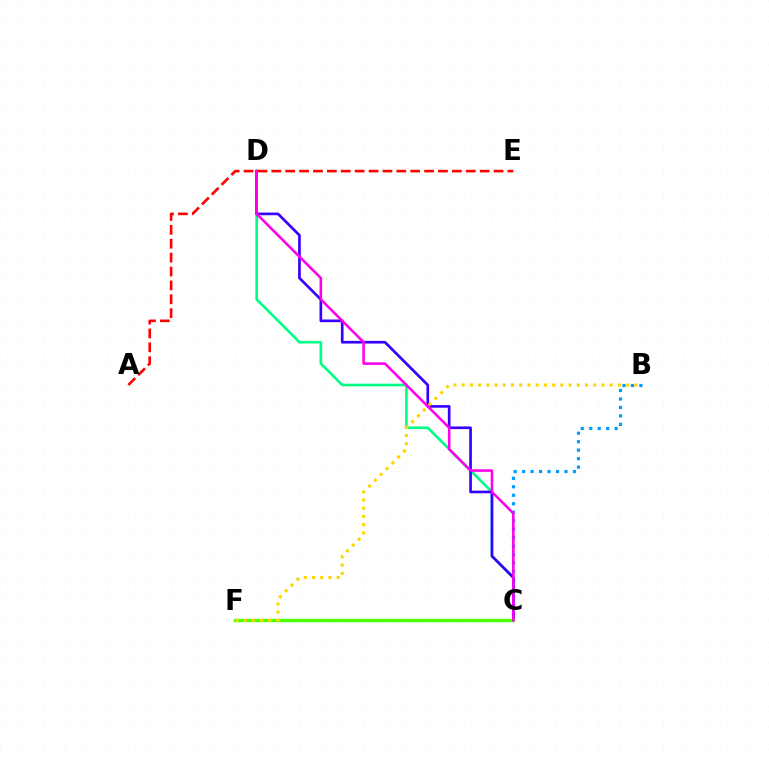{('C', 'D'): [{'color': '#00ff86', 'line_style': 'solid', 'thickness': 1.89}, {'color': '#3700ff', 'line_style': 'solid', 'thickness': 1.93}, {'color': '#ff00ed', 'line_style': 'solid', 'thickness': 1.85}], ('B', 'C'): [{'color': '#009eff', 'line_style': 'dotted', 'thickness': 2.3}], ('A', 'E'): [{'color': '#ff0000', 'line_style': 'dashed', 'thickness': 1.89}], ('C', 'F'): [{'color': '#4fff00', 'line_style': 'solid', 'thickness': 2.47}], ('B', 'F'): [{'color': '#ffd500', 'line_style': 'dotted', 'thickness': 2.23}]}